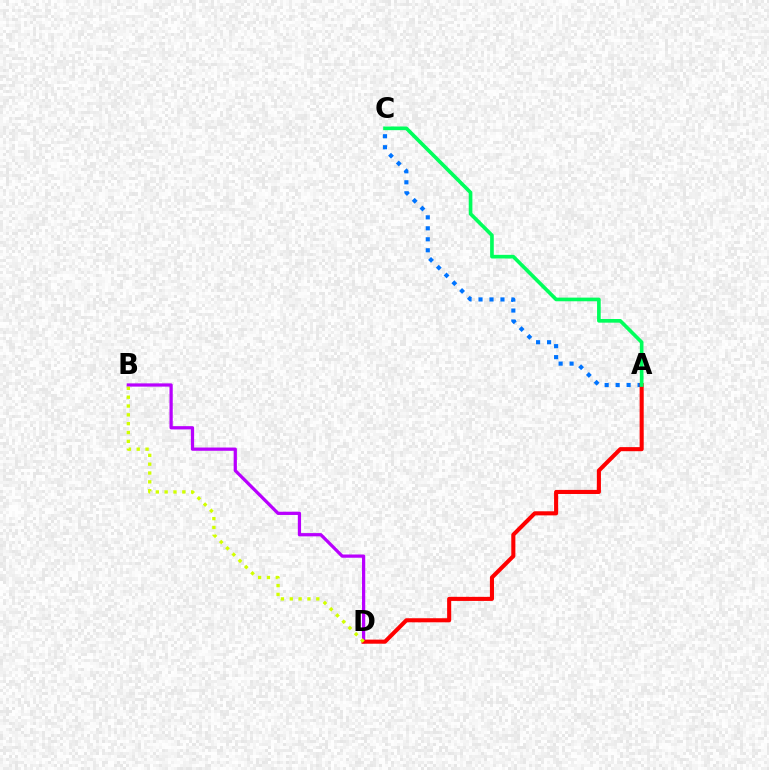{('B', 'D'): [{'color': '#b900ff', 'line_style': 'solid', 'thickness': 2.34}, {'color': '#d1ff00', 'line_style': 'dotted', 'thickness': 2.4}], ('A', 'C'): [{'color': '#0074ff', 'line_style': 'dotted', 'thickness': 2.98}, {'color': '#00ff5c', 'line_style': 'solid', 'thickness': 2.63}], ('A', 'D'): [{'color': '#ff0000', 'line_style': 'solid', 'thickness': 2.94}]}